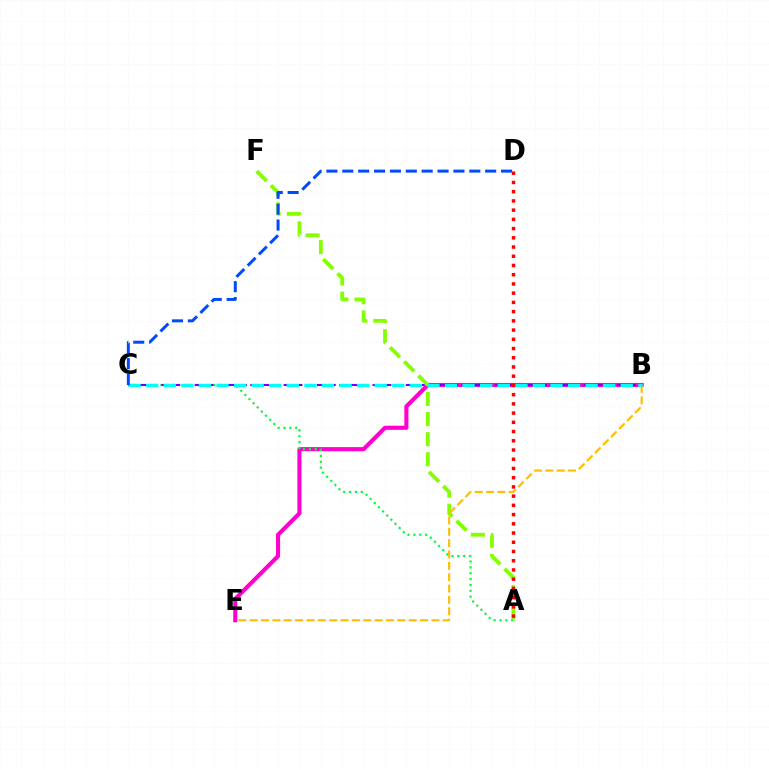{('B', 'E'): [{'color': '#ff00cf', 'line_style': 'solid', 'thickness': 2.95}, {'color': '#ffbd00', 'line_style': 'dashed', 'thickness': 1.54}], ('A', 'C'): [{'color': '#00ff39', 'line_style': 'dotted', 'thickness': 1.59}], ('A', 'F'): [{'color': '#84ff00', 'line_style': 'dashed', 'thickness': 2.73}], ('B', 'C'): [{'color': '#7200ff', 'line_style': 'dashed', 'thickness': 1.51}, {'color': '#00fff6', 'line_style': 'dashed', 'thickness': 2.39}], ('A', 'D'): [{'color': '#ff0000', 'line_style': 'dotted', 'thickness': 2.51}], ('C', 'D'): [{'color': '#004bff', 'line_style': 'dashed', 'thickness': 2.16}]}